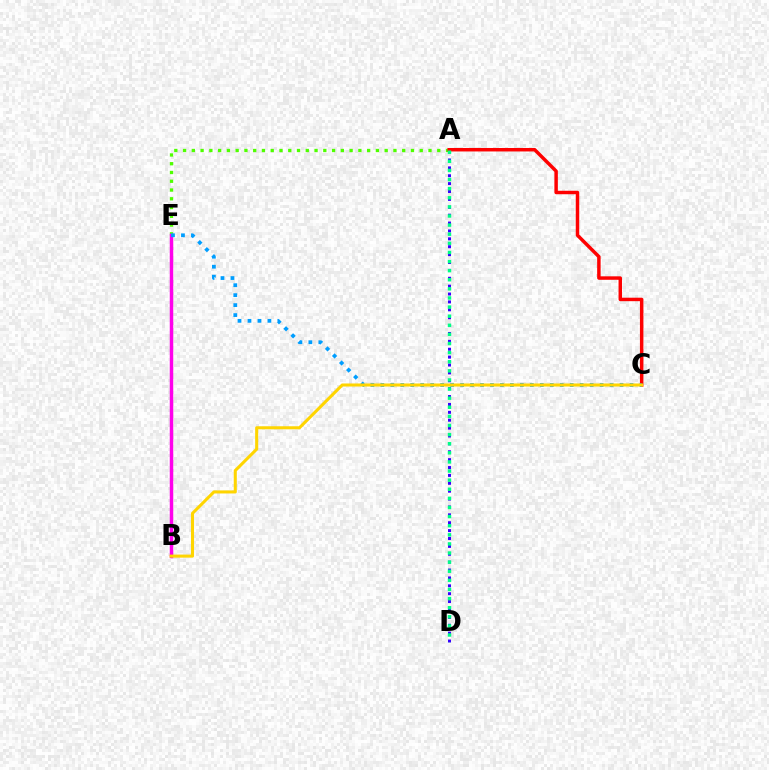{('A', 'D'): [{'color': '#3700ff', 'line_style': 'dotted', 'thickness': 2.14}, {'color': '#00ff86', 'line_style': 'dotted', 'thickness': 2.47}], ('A', 'E'): [{'color': '#4fff00', 'line_style': 'dotted', 'thickness': 2.38}], ('A', 'C'): [{'color': '#ff0000', 'line_style': 'solid', 'thickness': 2.5}], ('B', 'E'): [{'color': '#ff00ed', 'line_style': 'solid', 'thickness': 2.5}], ('C', 'E'): [{'color': '#009eff', 'line_style': 'dotted', 'thickness': 2.71}], ('B', 'C'): [{'color': '#ffd500', 'line_style': 'solid', 'thickness': 2.19}]}